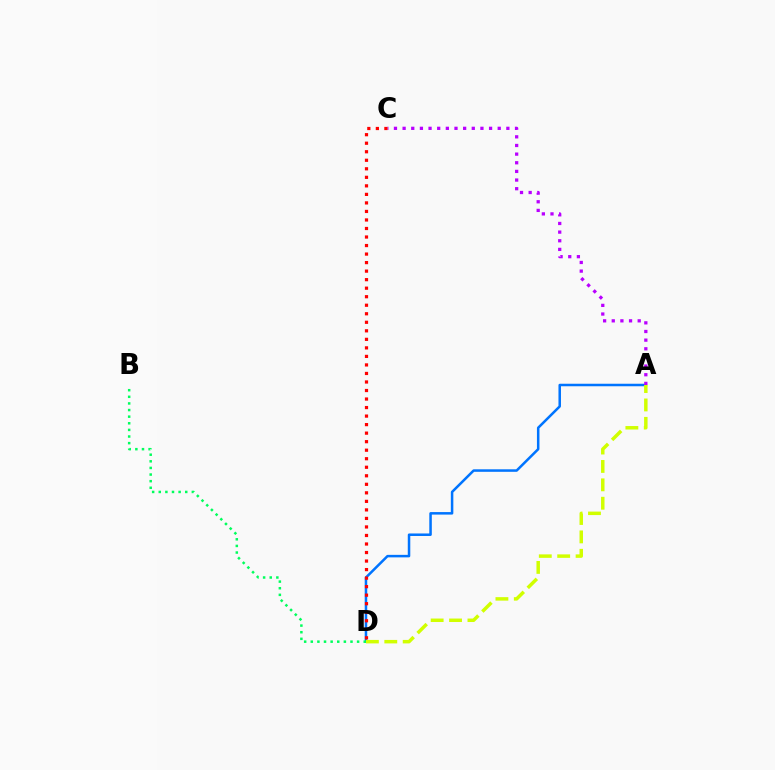{('A', 'D'): [{'color': '#0074ff', 'line_style': 'solid', 'thickness': 1.81}, {'color': '#d1ff00', 'line_style': 'dashed', 'thickness': 2.5}], ('A', 'C'): [{'color': '#b900ff', 'line_style': 'dotted', 'thickness': 2.35}], ('C', 'D'): [{'color': '#ff0000', 'line_style': 'dotted', 'thickness': 2.32}], ('B', 'D'): [{'color': '#00ff5c', 'line_style': 'dotted', 'thickness': 1.8}]}